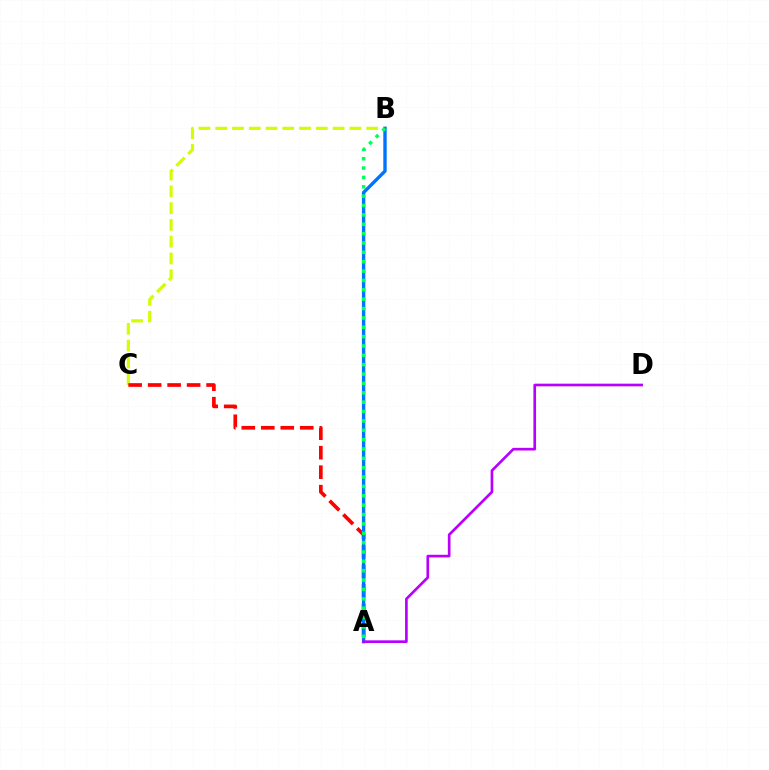{('B', 'C'): [{'color': '#d1ff00', 'line_style': 'dashed', 'thickness': 2.28}], ('A', 'C'): [{'color': '#ff0000', 'line_style': 'dashed', 'thickness': 2.65}], ('A', 'B'): [{'color': '#0074ff', 'line_style': 'solid', 'thickness': 2.44}, {'color': '#00ff5c', 'line_style': 'dotted', 'thickness': 2.54}], ('A', 'D'): [{'color': '#b900ff', 'line_style': 'solid', 'thickness': 1.92}]}